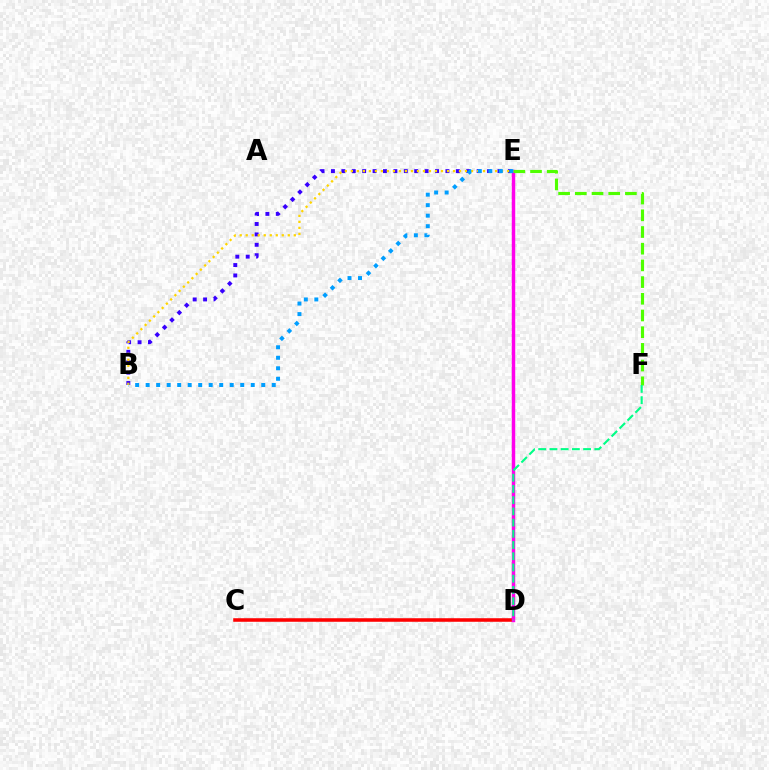{('C', 'D'): [{'color': '#ff0000', 'line_style': 'solid', 'thickness': 2.55}], ('D', 'E'): [{'color': '#ff00ed', 'line_style': 'solid', 'thickness': 2.48}], ('E', 'F'): [{'color': '#4fff00', 'line_style': 'dashed', 'thickness': 2.27}], ('D', 'F'): [{'color': '#00ff86', 'line_style': 'dashed', 'thickness': 1.52}], ('B', 'E'): [{'color': '#3700ff', 'line_style': 'dotted', 'thickness': 2.83}, {'color': '#ffd500', 'line_style': 'dotted', 'thickness': 1.63}, {'color': '#009eff', 'line_style': 'dotted', 'thickness': 2.86}]}